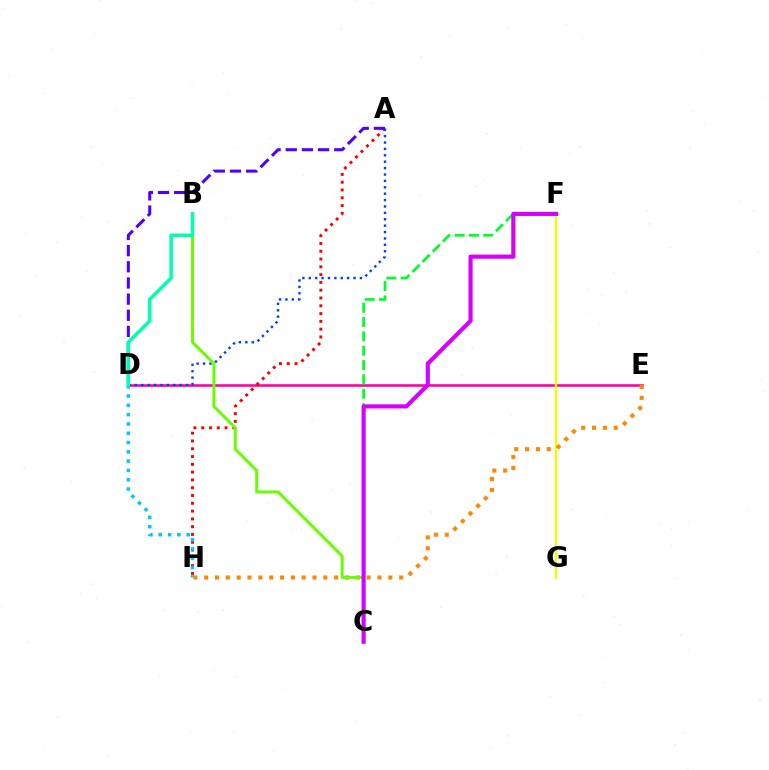{('D', 'E'): [{'color': '#ff00a0', 'line_style': 'solid', 'thickness': 1.87}], ('A', 'H'): [{'color': '#ff0000', 'line_style': 'dotted', 'thickness': 2.12}], ('D', 'H'): [{'color': '#00c7ff', 'line_style': 'dotted', 'thickness': 2.53}], ('F', 'G'): [{'color': '#eeff00', 'line_style': 'solid', 'thickness': 1.68}], ('C', 'F'): [{'color': '#00ff27', 'line_style': 'dashed', 'thickness': 1.95}, {'color': '#d600ff', 'line_style': 'solid', 'thickness': 2.98}], ('A', 'D'): [{'color': '#003fff', 'line_style': 'dotted', 'thickness': 1.74}, {'color': '#4f00ff', 'line_style': 'dashed', 'thickness': 2.2}], ('E', 'H'): [{'color': '#ff8800', 'line_style': 'dotted', 'thickness': 2.94}], ('B', 'C'): [{'color': '#66ff00', 'line_style': 'solid', 'thickness': 2.12}], ('B', 'D'): [{'color': '#00ffaf', 'line_style': 'solid', 'thickness': 2.53}]}